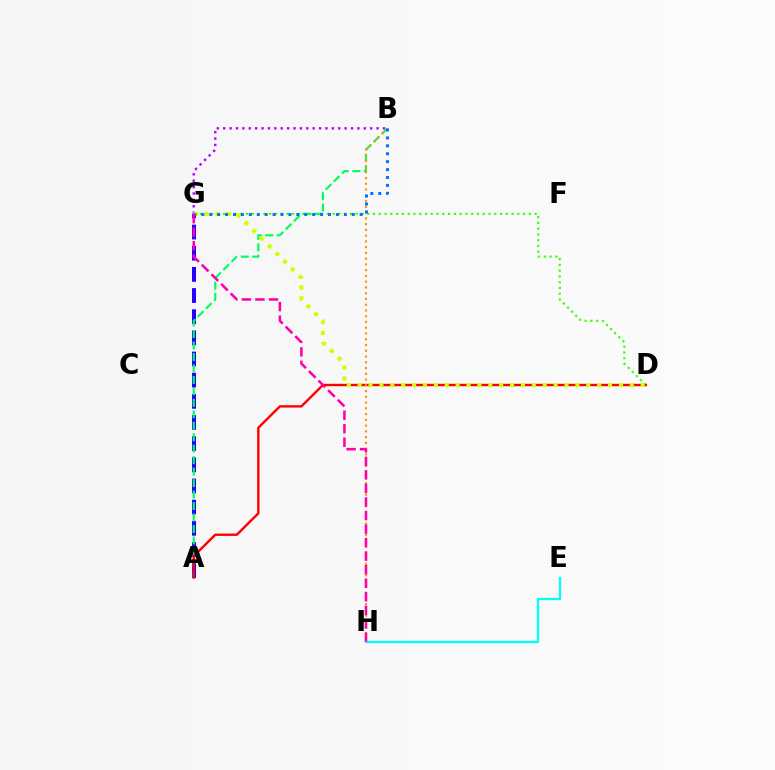{('A', 'G'): [{'color': '#2500ff', 'line_style': 'dashed', 'thickness': 2.87}], ('D', 'G'): [{'color': '#3dff00', 'line_style': 'dotted', 'thickness': 1.57}, {'color': '#d1ff00', 'line_style': 'dotted', 'thickness': 2.96}], ('E', 'H'): [{'color': '#00fff6', 'line_style': 'solid', 'thickness': 1.64}], ('A', 'B'): [{'color': '#00ff5c', 'line_style': 'dashed', 'thickness': 1.56}], ('B', 'G'): [{'color': '#b900ff', 'line_style': 'dotted', 'thickness': 1.74}, {'color': '#0074ff', 'line_style': 'dotted', 'thickness': 2.15}], ('A', 'D'): [{'color': '#ff0000', 'line_style': 'solid', 'thickness': 1.72}], ('B', 'H'): [{'color': '#ff9400', 'line_style': 'dotted', 'thickness': 1.56}], ('G', 'H'): [{'color': '#ff00ac', 'line_style': 'dashed', 'thickness': 1.84}]}